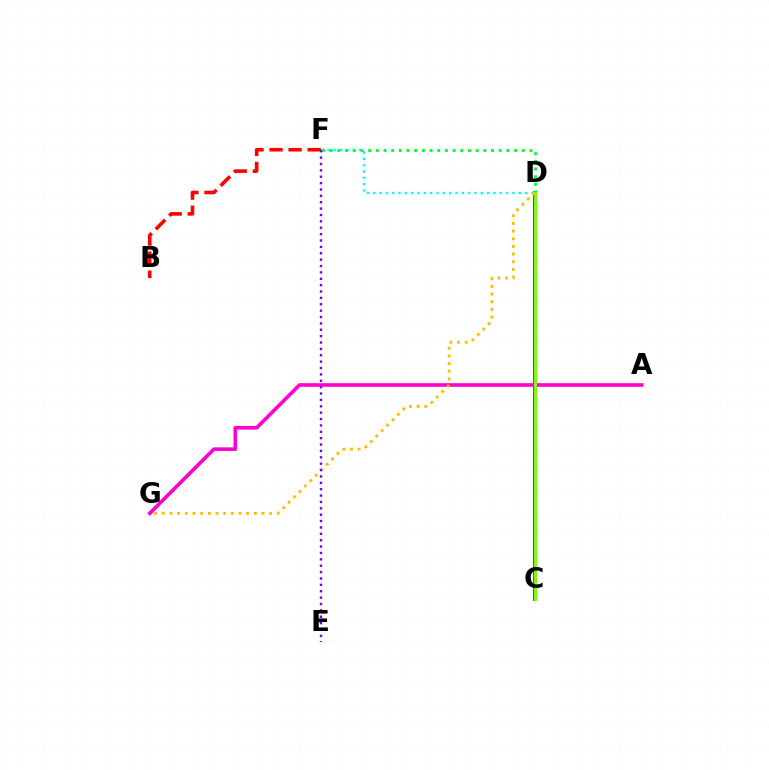{('B', 'F'): [{'color': '#ff0000', 'line_style': 'dashed', 'thickness': 2.59}], ('D', 'F'): [{'color': '#00fff6', 'line_style': 'dotted', 'thickness': 1.72}, {'color': '#00ff39', 'line_style': 'dotted', 'thickness': 2.09}], ('C', 'D'): [{'color': '#004bff', 'line_style': 'solid', 'thickness': 2.73}, {'color': '#84ff00', 'line_style': 'solid', 'thickness': 2.07}], ('A', 'G'): [{'color': '#ff00cf', 'line_style': 'solid', 'thickness': 2.61}], ('D', 'G'): [{'color': '#ffbd00', 'line_style': 'dotted', 'thickness': 2.08}], ('E', 'F'): [{'color': '#7200ff', 'line_style': 'dotted', 'thickness': 1.73}]}